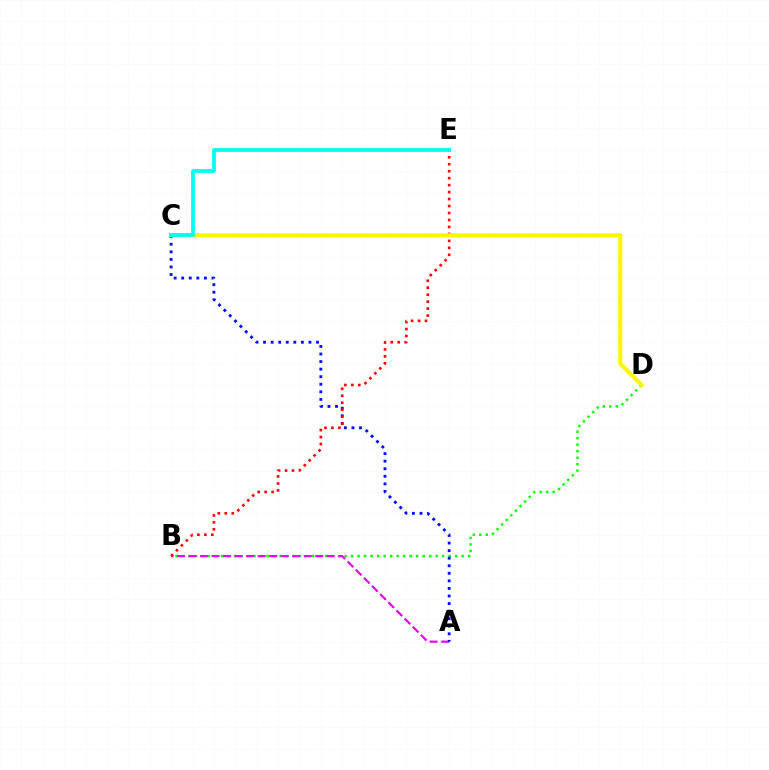{('B', 'D'): [{'color': '#08ff00', 'line_style': 'dotted', 'thickness': 1.77}], ('A', 'B'): [{'color': '#ee00ff', 'line_style': 'dashed', 'thickness': 1.57}], ('A', 'C'): [{'color': '#0010ff', 'line_style': 'dotted', 'thickness': 2.05}], ('B', 'E'): [{'color': '#ff0000', 'line_style': 'dotted', 'thickness': 1.89}], ('C', 'D'): [{'color': '#fcf500', 'line_style': 'solid', 'thickness': 2.92}], ('C', 'E'): [{'color': '#00fff6', 'line_style': 'solid', 'thickness': 2.71}]}